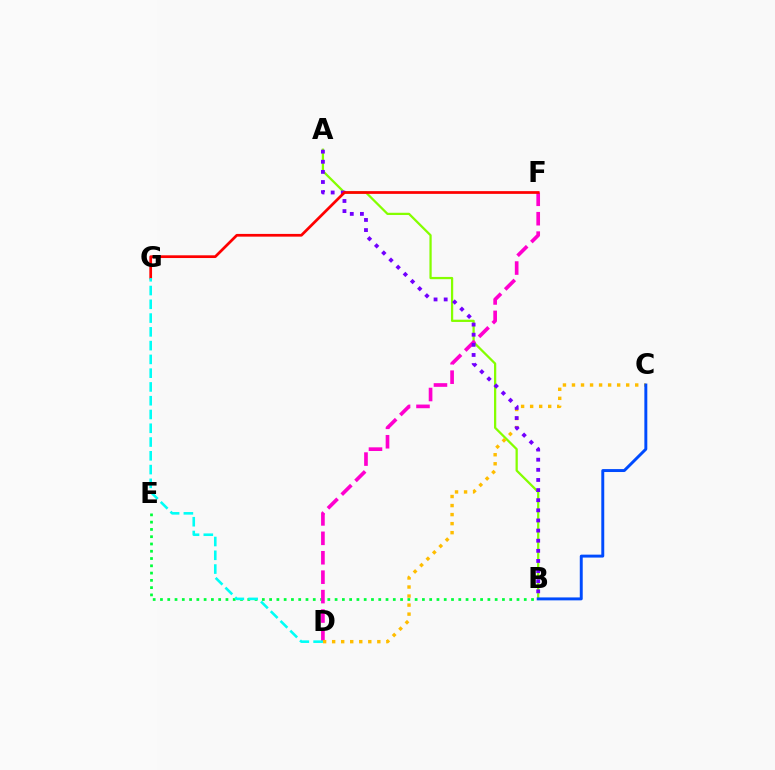{('B', 'E'): [{'color': '#00ff39', 'line_style': 'dotted', 'thickness': 1.98}], ('A', 'B'): [{'color': '#84ff00', 'line_style': 'solid', 'thickness': 1.62}, {'color': '#7200ff', 'line_style': 'dotted', 'thickness': 2.75}], ('D', 'F'): [{'color': '#ff00cf', 'line_style': 'dashed', 'thickness': 2.64}], ('C', 'D'): [{'color': '#ffbd00', 'line_style': 'dotted', 'thickness': 2.45}], ('B', 'C'): [{'color': '#004bff', 'line_style': 'solid', 'thickness': 2.11}], ('F', 'G'): [{'color': '#ff0000', 'line_style': 'solid', 'thickness': 1.96}], ('D', 'G'): [{'color': '#00fff6', 'line_style': 'dashed', 'thickness': 1.87}]}